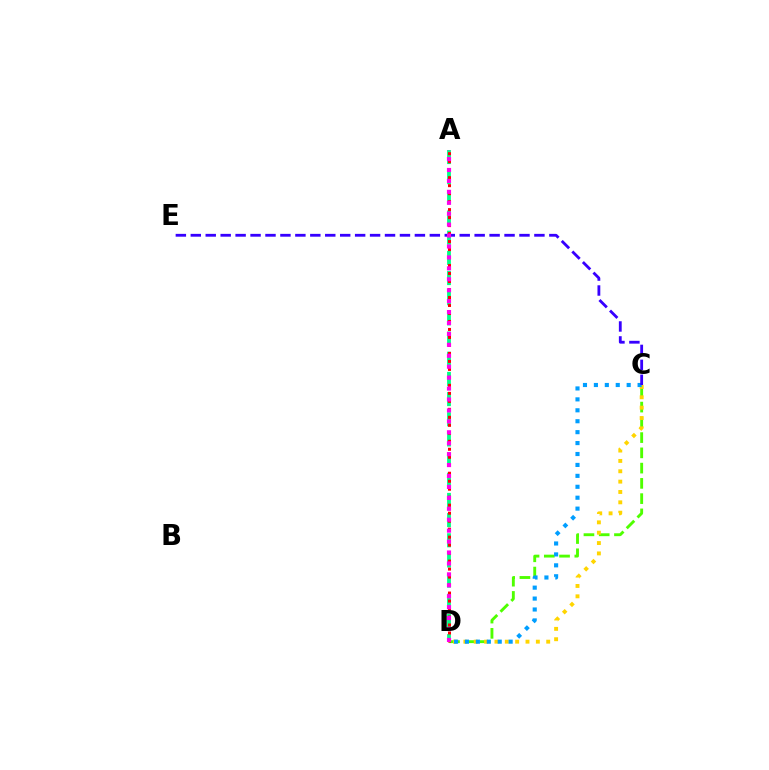{('C', 'D'): [{'color': '#4fff00', 'line_style': 'dashed', 'thickness': 2.07}, {'color': '#ffd500', 'line_style': 'dotted', 'thickness': 2.81}, {'color': '#009eff', 'line_style': 'dotted', 'thickness': 2.97}], ('A', 'D'): [{'color': '#00ff86', 'line_style': 'dashed', 'thickness': 2.74}, {'color': '#ff0000', 'line_style': 'dotted', 'thickness': 2.17}, {'color': '#ff00ed', 'line_style': 'dotted', 'thickness': 2.97}], ('C', 'E'): [{'color': '#3700ff', 'line_style': 'dashed', 'thickness': 2.03}]}